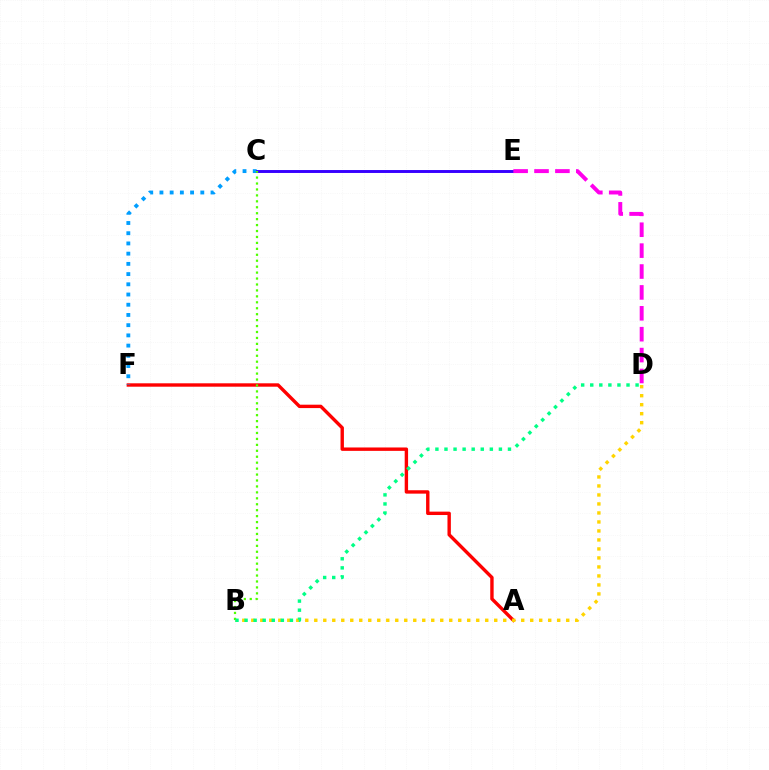{('A', 'F'): [{'color': '#ff0000', 'line_style': 'solid', 'thickness': 2.44}], ('B', 'D'): [{'color': '#ffd500', 'line_style': 'dotted', 'thickness': 2.44}, {'color': '#00ff86', 'line_style': 'dotted', 'thickness': 2.46}], ('C', 'F'): [{'color': '#009eff', 'line_style': 'dotted', 'thickness': 2.78}], ('C', 'E'): [{'color': '#3700ff', 'line_style': 'solid', 'thickness': 2.1}], ('B', 'C'): [{'color': '#4fff00', 'line_style': 'dotted', 'thickness': 1.61}], ('D', 'E'): [{'color': '#ff00ed', 'line_style': 'dashed', 'thickness': 2.84}]}